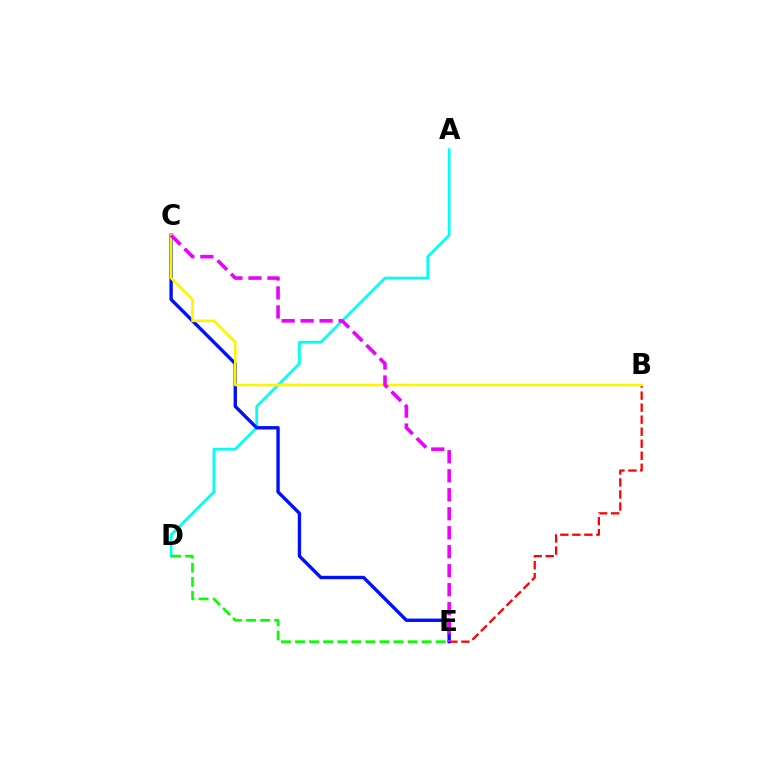{('A', 'D'): [{'color': '#00fff6', 'line_style': 'solid', 'thickness': 1.96}], ('B', 'E'): [{'color': '#ff0000', 'line_style': 'dashed', 'thickness': 1.63}], ('C', 'E'): [{'color': '#0010ff', 'line_style': 'solid', 'thickness': 2.43}, {'color': '#ee00ff', 'line_style': 'dashed', 'thickness': 2.58}], ('D', 'E'): [{'color': '#08ff00', 'line_style': 'dashed', 'thickness': 1.91}], ('B', 'C'): [{'color': '#fcf500', 'line_style': 'solid', 'thickness': 1.89}]}